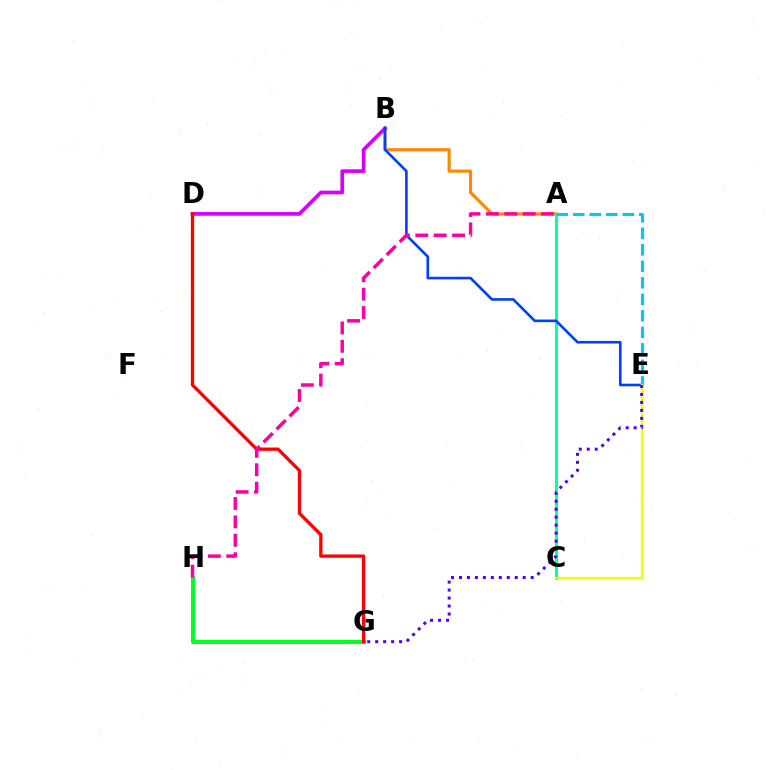{('A', 'B'): [{'color': '#ff8800', 'line_style': 'solid', 'thickness': 2.25}], ('A', 'C'): [{'color': '#66ff00', 'line_style': 'dashed', 'thickness': 1.51}, {'color': '#00ffaf', 'line_style': 'solid', 'thickness': 2.14}], ('B', 'D'): [{'color': '#d600ff', 'line_style': 'solid', 'thickness': 2.65}], ('G', 'H'): [{'color': '#00ff27', 'line_style': 'solid', 'thickness': 2.9}], ('B', 'E'): [{'color': '#003fff', 'line_style': 'solid', 'thickness': 1.89}], ('A', 'E'): [{'color': '#00c7ff', 'line_style': 'dashed', 'thickness': 2.24}], ('D', 'G'): [{'color': '#ff0000', 'line_style': 'solid', 'thickness': 2.37}], ('C', 'E'): [{'color': '#eeff00', 'line_style': 'solid', 'thickness': 1.62}], ('E', 'G'): [{'color': '#4f00ff', 'line_style': 'dotted', 'thickness': 2.16}], ('A', 'H'): [{'color': '#ff00a0', 'line_style': 'dashed', 'thickness': 2.5}]}